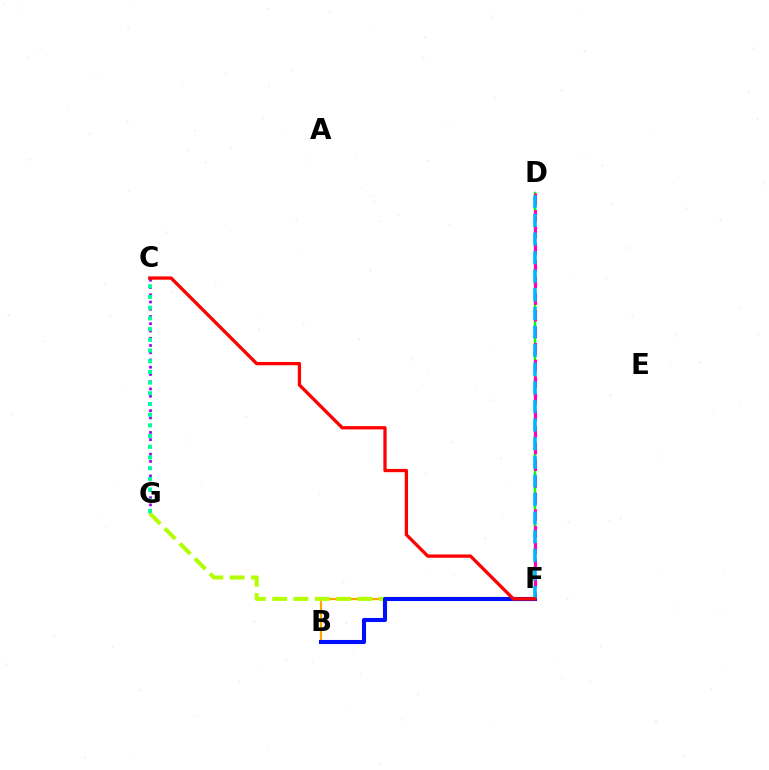{('C', 'G'): [{'color': '#9b00ff', 'line_style': 'dotted', 'thickness': 1.97}, {'color': '#00ff9d', 'line_style': 'dotted', 'thickness': 2.91}], ('B', 'F'): [{'color': '#ffa500', 'line_style': 'solid', 'thickness': 1.59}, {'color': '#0010ff', 'line_style': 'solid', 'thickness': 2.94}], ('D', 'F'): [{'color': '#08ff00', 'line_style': 'solid', 'thickness': 1.76}, {'color': '#ff00bd', 'line_style': 'dashed', 'thickness': 2.26}, {'color': '#00b5ff', 'line_style': 'dashed', 'thickness': 2.53}], ('F', 'G'): [{'color': '#b3ff00', 'line_style': 'dashed', 'thickness': 2.89}], ('C', 'F'): [{'color': '#ff0000', 'line_style': 'solid', 'thickness': 2.36}]}